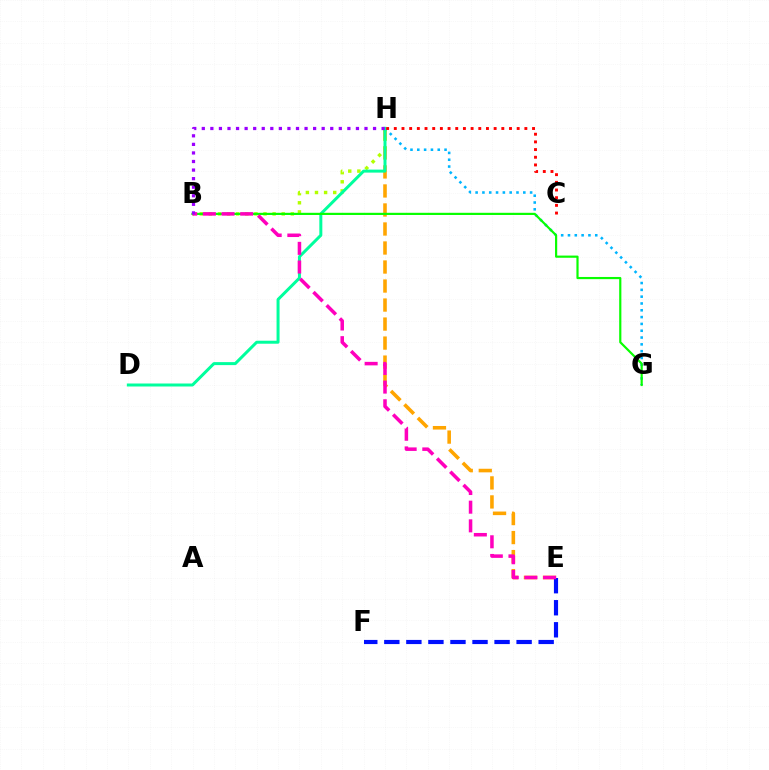{('E', 'H'): [{'color': '#ffa500', 'line_style': 'dashed', 'thickness': 2.58}], ('B', 'H'): [{'color': '#b3ff00', 'line_style': 'dotted', 'thickness': 2.48}, {'color': '#9b00ff', 'line_style': 'dotted', 'thickness': 2.33}], ('G', 'H'): [{'color': '#00b5ff', 'line_style': 'dotted', 'thickness': 1.85}], ('D', 'H'): [{'color': '#00ff9d', 'line_style': 'solid', 'thickness': 2.16}], ('C', 'H'): [{'color': '#ff0000', 'line_style': 'dotted', 'thickness': 2.09}], ('E', 'F'): [{'color': '#0010ff', 'line_style': 'dashed', 'thickness': 3.0}], ('B', 'G'): [{'color': '#08ff00', 'line_style': 'solid', 'thickness': 1.57}], ('B', 'E'): [{'color': '#ff00bd', 'line_style': 'dashed', 'thickness': 2.54}]}